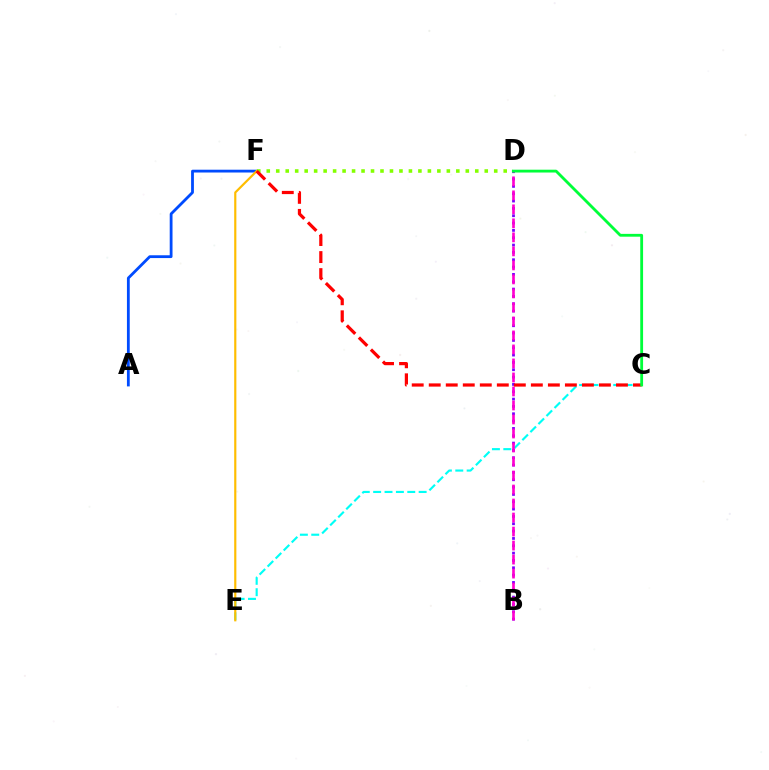{('A', 'F'): [{'color': '#004bff', 'line_style': 'solid', 'thickness': 2.02}], ('C', 'E'): [{'color': '#00fff6', 'line_style': 'dashed', 'thickness': 1.55}], ('B', 'D'): [{'color': '#7200ff', 'line_style': 'dotted', 'thickness': 1.99}, {'color': '#ff00cf', 'line_style': 'dashed', 'thickness': 1.9}], ('D', 'F'): [{'color': '#84ff00', 'line_style': 'dotted', 'thickness': 2.58}], ('E', 'F'): [{'color': '#ffbd00', 'line_style': 'solid', 'thickness': 1.56}], ('C', 'F'): [{'color': '#ff0000', 'line_style': 'dashed', 'thickness': 2.31}], ('C', 'D'): [{'color': '#00ff39', 'line_style': 'solid', 'thickness': 2.03}]}